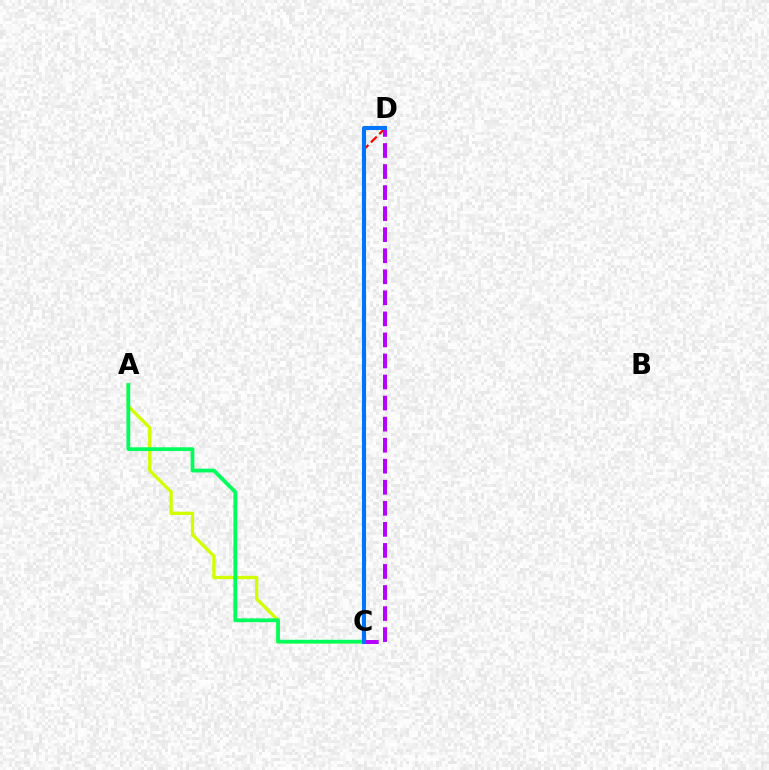{('A', 'C'): [{'color': '#d1ff00', 'line_style': 'solid', 'thickness': 2.37}, {'color': '#00ff5c', 'line_style': 'solid', 'thickness': 2.71}], ('C', 'D'): [{'color': '#ff0000', 'line_style': 'dashed', 'thickness': 1.59}, {'color': '#b900ff', 'line_style': 'dashed', 'thickness': 2.86}, {'color': '#0074ff', 'line_style': 'solid', 'thickness': 2.94}]}